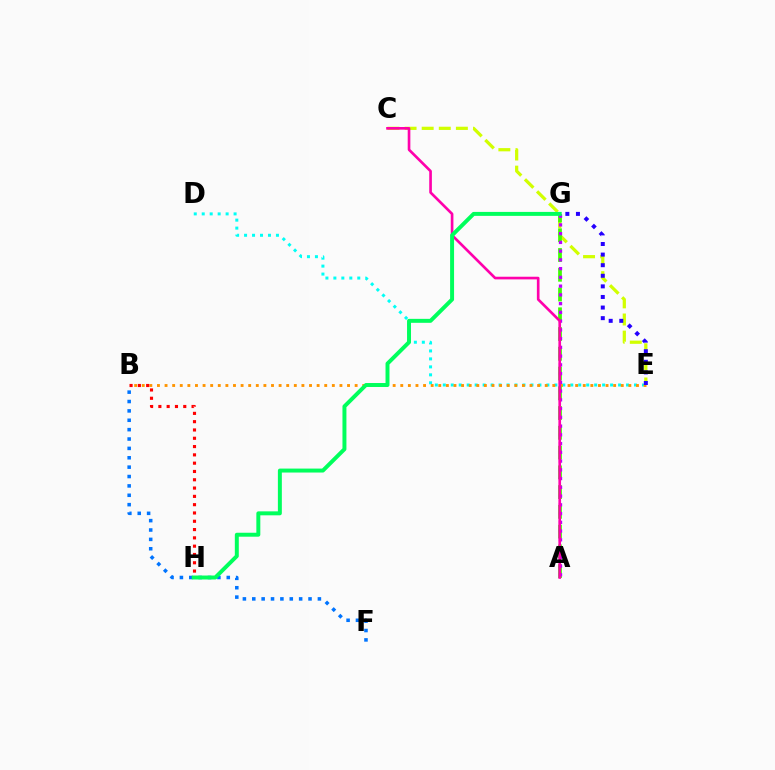{('C', 'E'): [{'color': '#d1ff00', 'line_style': 'dashed', 'thickness': 2.32}], ('D', 'E'): [{'color': '#00fff6', 'line_style': 'dotted', 'thickness': 2.16}], ('B', 'E'): [{'color': '#ff9400', 'line_style': 'dotted', 'thickness': 2.07}], ('A', 'G'): [{'color': '#3dff00', 'line_style': 'dashed', 'thickness': 2.68}, {'color': '#b900ff', 'line_style': 'dotted', 'thickness': 2.38}], ('B', 'F'): [{'color': '#0074ff', 'line_style': 'dotted', 'thickness': 2.55}], ('E', 'G'): [{'color': '#2500ff', 'line_style': 'dotted', 'thickness': 2.88}], ('B', 'H'): [{'color': '#ff0000', 'line_style': 'dotted', 'thickness': 2.26}], ('A', 'C'): [{'color': '#ff00ac', 'line_style': 'solid', 'thickness': 1.91}], ('G', 'H'): [{'color': '#00ff5c', 'line_style': 'solid', 'thickness': 2.85}]}